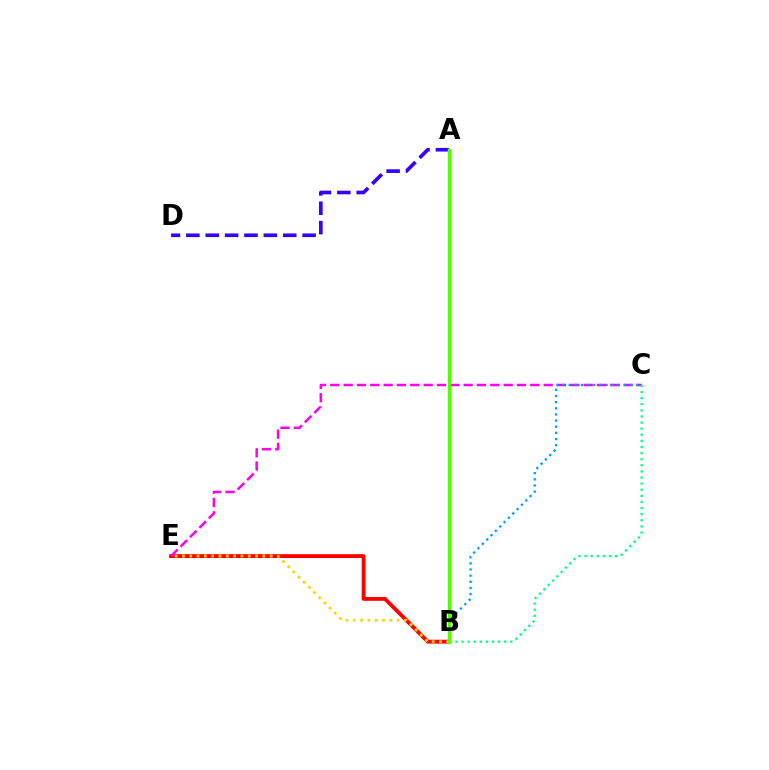{('B', 'E'): [{'color': '#ff0000', 'line_style': 'solid', 'thickness': 2.77}, {'color': '#ffd500', 'line_style': 'dotted', 'thickness': 1.99}], ('C', 'E'): [{'color': '#ff00ed', 'line_style': 'dashed', 'thickness': 1.81}], ('A', 'D'): [{'color': '#3700ff', 'line_style': 'dashed', 'thickness': 2.63}], ('B', 'C'): [{'color': '#00ff86', 'line_style': 'dotted', 'thickness': 1.66}, {'color': '#009eff', 'line_style': 'dotted', 'thickness': 1.67}], ('A', 'B'): [{'color': '#4fff00', 'line_style': 'solid', 'thickness': 2.5}]}